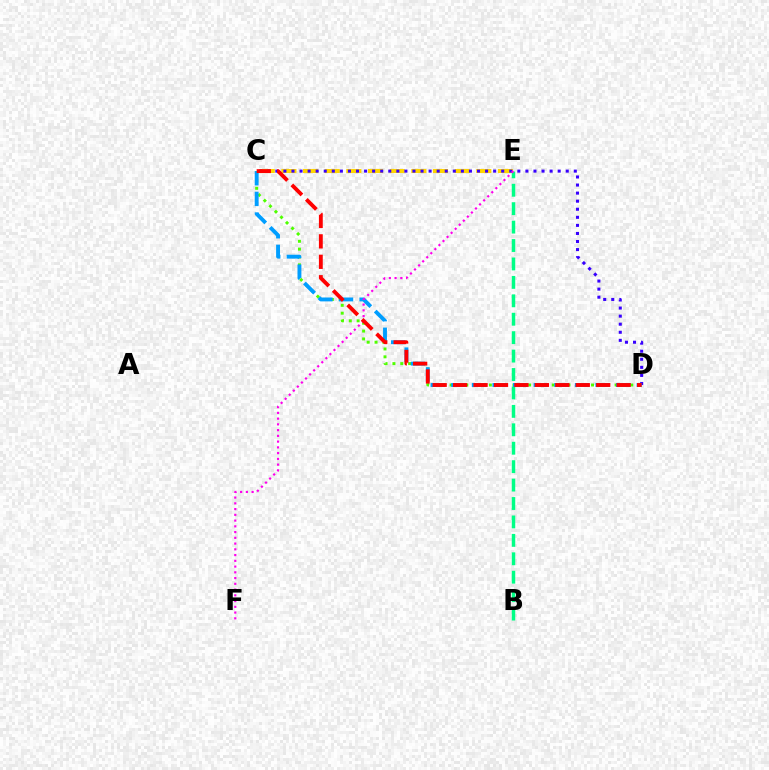{('C', 'E'): [{'color': '#ffd500', 'line_style': 'dashed', 'thickness': 2.94}], ('B', 'E'): [{'color': '#00ff86', 'line_style': 'dashed', 'thickness': 2.5}], ('C', 'D'): [{'color': '#3700ff', 'line_style': 'dotted', 'thickness': 2.19}, {'color': '#4fff00', 'line_style': 'dotted', 'thickness': 2.13}, {'color': '#009eff', 'line_style': 'dashed', 'thickness': 2.8}, {'color': '#ff0000', 'line_style': 'dashed', 'thickness': 2.78}], ('E', 'F'): [{'color': '#ff00ed', 'line_style': 'dotted', 'thickness': 1.56}]}